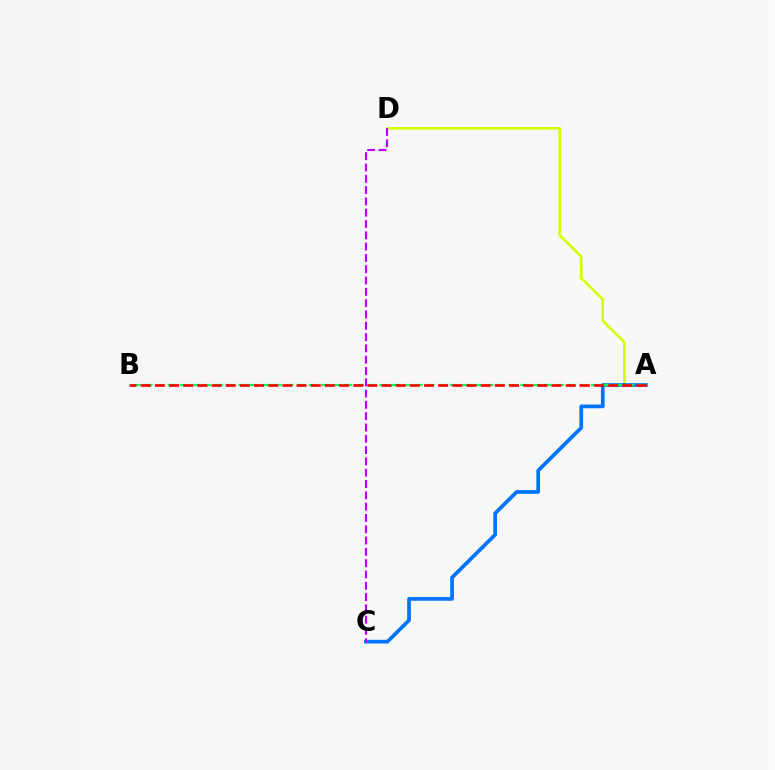{('A', 'D'): [{'color': '#d1ff00', 'line_style': 'solid', 'thickness': 1.87}], ('A', 'C'): [{'color': '#0074ff', 'line_style': 'solid', 'thickness': 2.67}], ('A', 'B'): [{'color': '#00ff5c', 'line_style': 'dashed', 'thickness': 1.6}, {'color': '#ff0000', 'line_style': 'dashed', 'thickness': 1.92}], ('C', 'D'): [{'color': '#b900ff', 'line_style': 'dashed', 'thickness': 1.54}]}